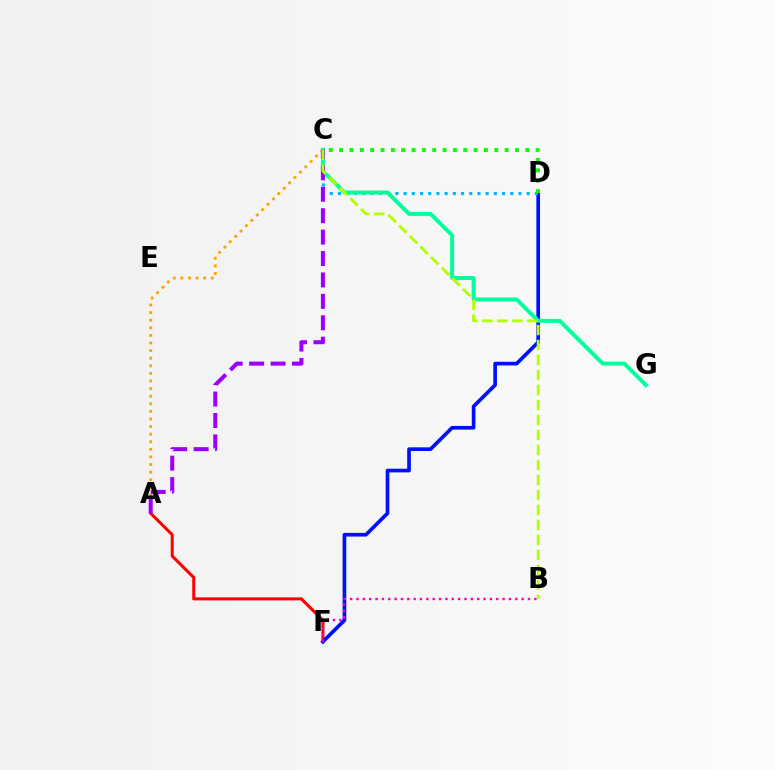{('A', 'C'): [{'color': '#ffa500', 'line_style': 'dotted', 'thickness': 2.06}, {'color': '#9b00ff', 'line_style': 'dashed', 'thickness': 2.91}], ('A', 'F'): [{'color': '#ff0000', 'line_style': 'solid', 'thickness': 2.18}], ('D', 'F'): [{'color': '#0010ff', 'line_style': 'solid', 'thickness': 2.65}], ('C', 'D'): [{'color': '#00b5ff', 'line_style': 'dotted', 'thickness': 2.23}, {'color': '#08ff00', 'line_style': 'dotted', 'thickness': 2.81}], ('B', 'F'): [{'color': '#ff00bd', 'line_style': 'dotted', 'thickness': 1.73}], ('C', 'G'): [{'color': '#00ff9d', 'line_style': 'solid', 'thickness': 2.86}], ('B', 'C'): [{'color': '#b3ff00', 'line_style': 'dashed', 'thickness': 2.04}]}